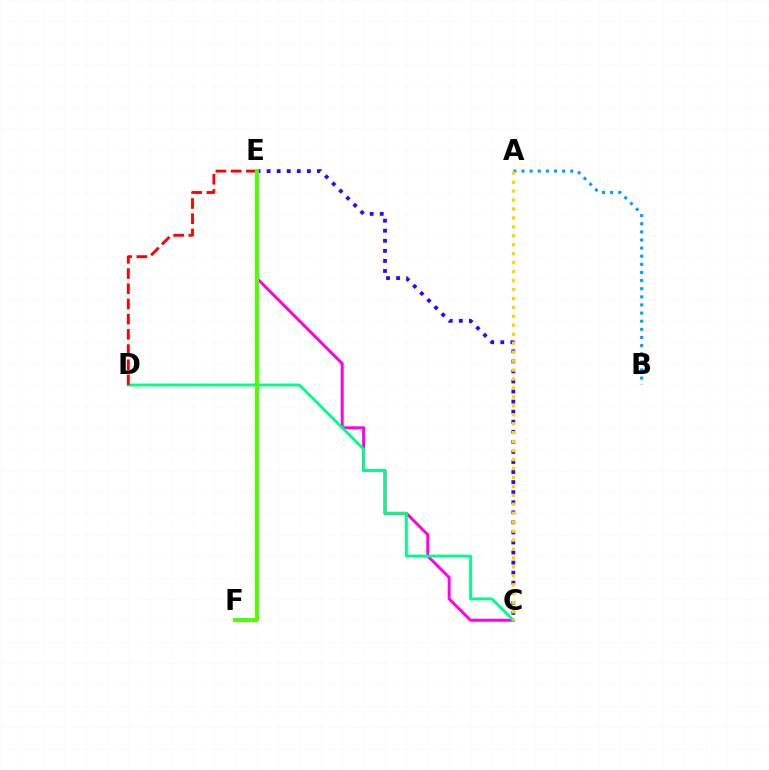{('C', 'E'): [{'color': '#ff00ed', 'line_style': 'solid', 'thickness': 2.12}, {'color': '#3700ff', 'line_style': 'dotted', 'thickness': 2.73}], ('C', 'D'): [{'color': '#00ff86', 'line_style': 'solid', 'thickness': 2.07}], ('D', 'E'): [{'color': '#ff0000', 'line_style': 'dashed', 'thickness': 2.07}], ('A', 'B'): [{'color': '#009eff', 'line_style': 'dotted', 'thickness': 2.21}], ('E', 'F'): [{'color': '#4fff00', 'line_style': 'solid', 'thickness': 2.89}], ('A', 'C'): [{'color': '#ffd500', 'line_style': 'dotted', 'thickness': 2.43}]}